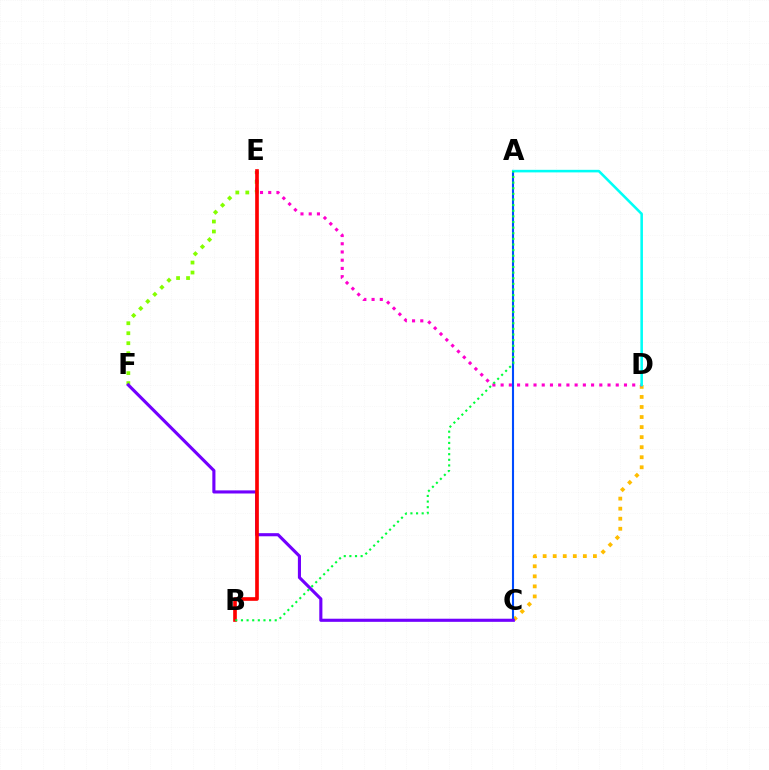{('E', 'F'): [{'color': '#84ff00', 'line_style': 'dotted', 'thickness': 2.71}], ('C', 'D'): [{'color': '#ffbd00', 'line_style': 'dotted', 'thickness': 2.73}], ('D', 'E'): [{'color': '#ff00cf', 'line_style': 'dotted', 'thickness': 2.23}], ('A', 'C'): [{'color': '#004bff', 'line_style': 'solid', 'thickness': 1.51}], ('C', 'F'): [{'color': '#7200ff', 'line_style': 'solid', 'thickness': 2.24}], ('B', 'E'): [{'color': '#ff0000', 'line_style': 'solid', 'thickness': 2.63}], ('A', 'D'): [{'color': '#00fff6', 'line_style': 'solid', 'thickness': 1.85}], ('A', 'B'): [{'color': '#00ff39', 'line_style': 'dotted', 'thickness': 1.53}]}